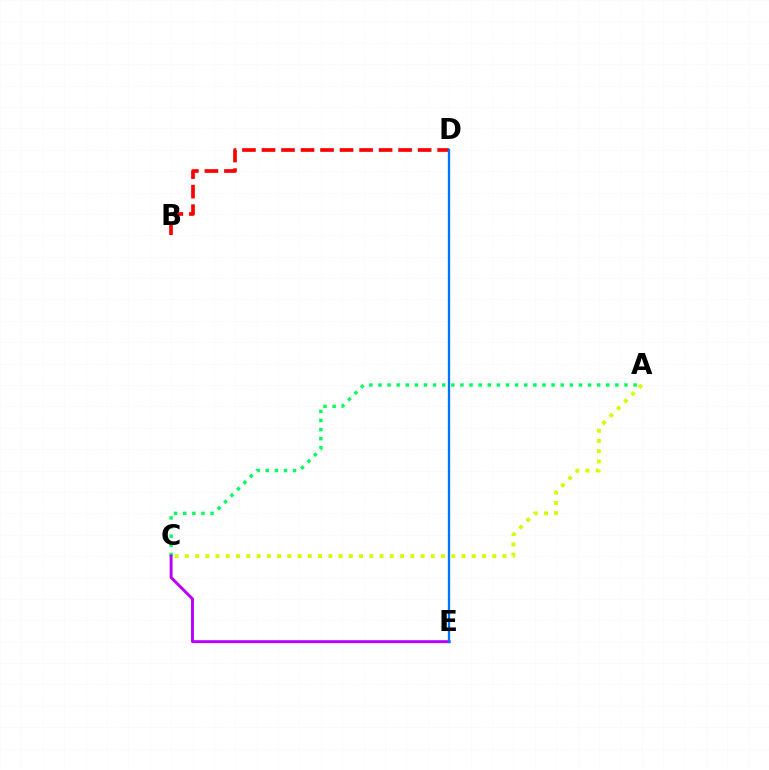{('A', 'C'): [{'color': '#00ff5c', 'line_style': 'dotted', 'thickness': 2.48}, {'color': '#d1ff00', 'line_style': 'dotted', 'thickness': 2.78}], ('C', 'E'): [{'color': '#b900ff', 'line_style': 'solid', 'thickness': 2.12}], ('B', 'D'): [{'color': '#ff0000', 'line_style': 'dashed', 'thickness': 2.65}], ('D', 'E'): [{'color': '#0074ff', 'line_style': 'solid', 'thickness': 1.67}]}